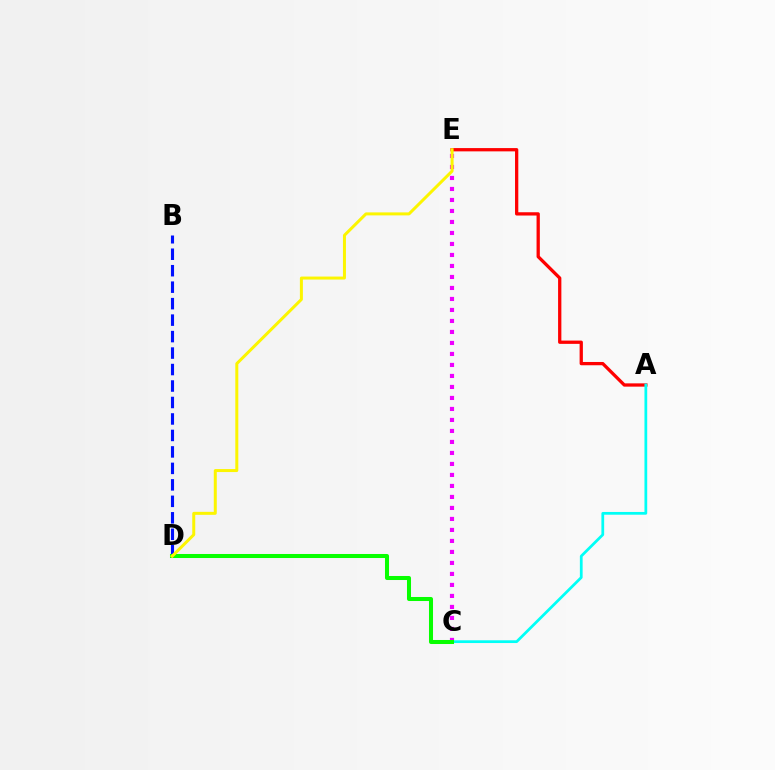{('A', 'E'): [{'color': '#ff0000', 'line_style': 'solid', 'thickness': 2.36}], ('A', 'C'): [{'color': '#00fff6', 'line_style': 'solid', 'thickness': 1.98}], ('C', 'E'): [{'color': '#ee00ff', 'line_style': 'dotted', 'thickness': 2.99}], ('B', 'D'): [{'color': '#0010ff', 'line_style': 'dashed', 'thickness': 2.24}], ('C', 'D'): [{'color': '#08ff00', 'line_style': 'solid', 'thickness': 2.9}], ('D', 'E'): [{'color': '#fcf500', 'line_style': 'solid', 'thickness': 2.16}]}